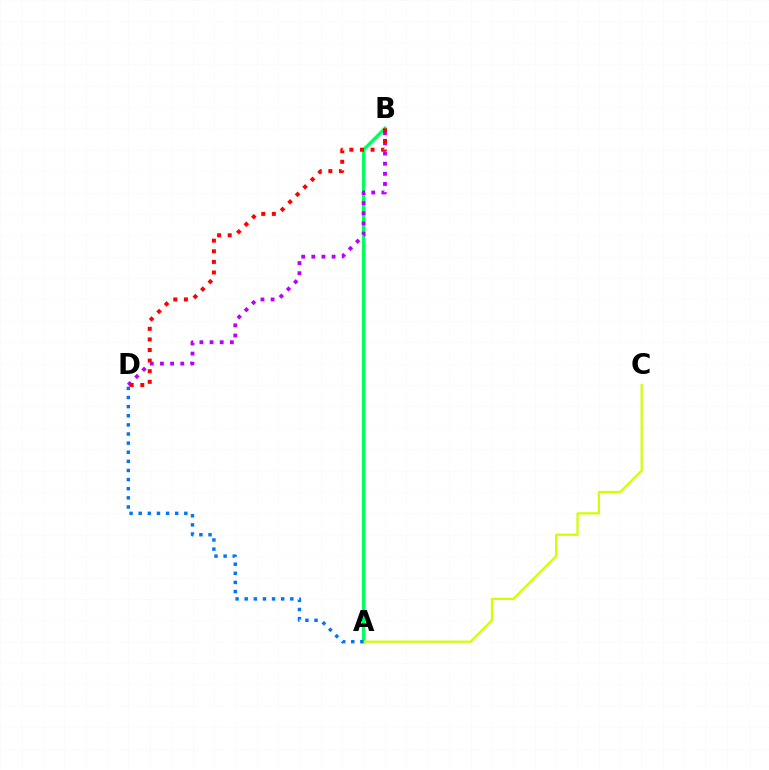{('A', 'B'): [{'color': '#00ff5c', 'line_style': 'solid', 'thickness': 2.39}], ('B', 'D'): [{'color': '#b900ff', 'line_style': 'dotted', 'thickness': 2.76}, {'color': '#ff0000', 'line_style': 'dotted', 'thickness': 2.88}], ('A', 'C'): [{'color': '#d1ff00', 'line_style': 'solid', 'thickness': 1.6}], ('A', 'D'): [{'color': '#0074ff', 'line_style': 'dotted', 'thickness': 2.48}]}